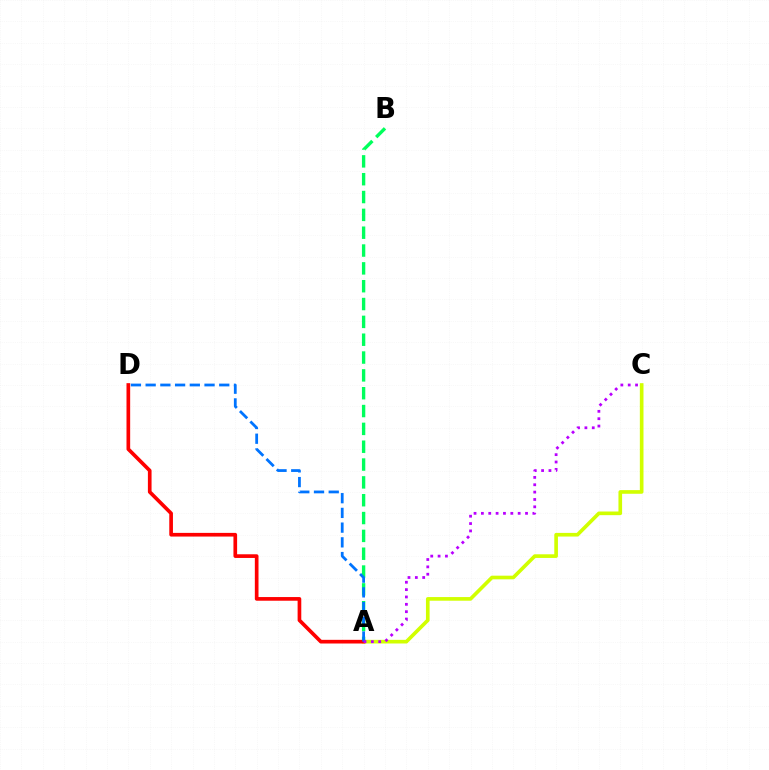{('A', 'C'): [{'color': '#d1ff00', 'line_style': 'solid', 'thickness': 2.63}, {'color': '#b900ff', 'line_style': 'dotted', 'thickness': 2.0}], ('A', 'B'): [{'color': '#00ff5c', 'line_style': 'dashed', 'thickness': 2.42}], ('A', 'D'): [{'color': '#ff0000', 'line_style': 'solid', 'thickness': 2.64}, {'color': '#0074ff', 'line_style': 'dashed', 'thickness': 2.0}]}